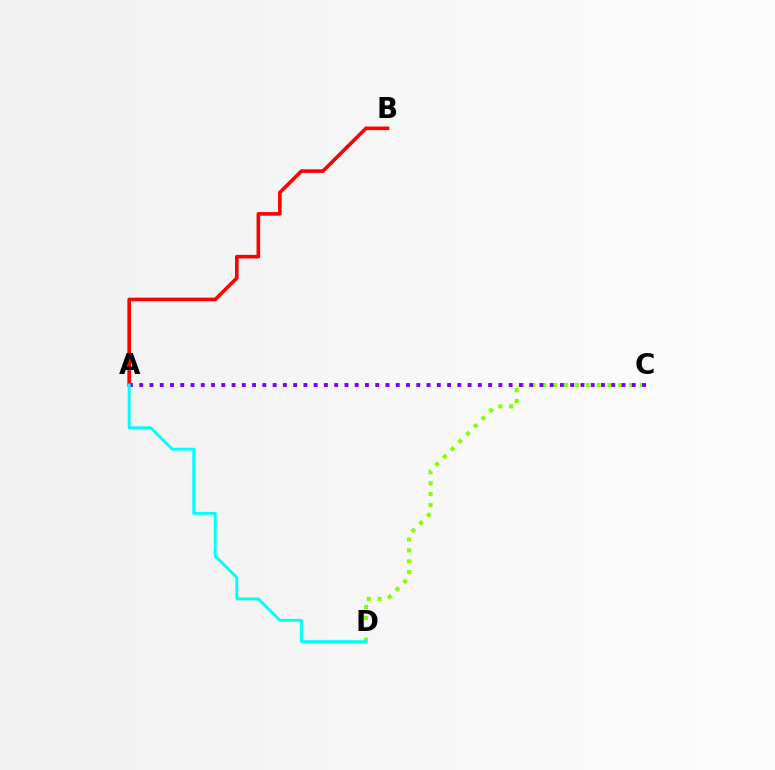{('A', 'B'): [{'color': '#ff0000', 'line_style': 'solid', 'thickness': 2.59}], ('C', 'D'): [{'color': '#84ff00', 'line_style': 'dotted', 'thickness': 2.96}], ('A', 'C'): [{'color': '#7200ff', 'line_style': 'dotted', 'thickness': 2.79}], ('A', 'D'): [{'color': '#00fff6', 'line_style': 'solid', 'thickness': 2.08}]}